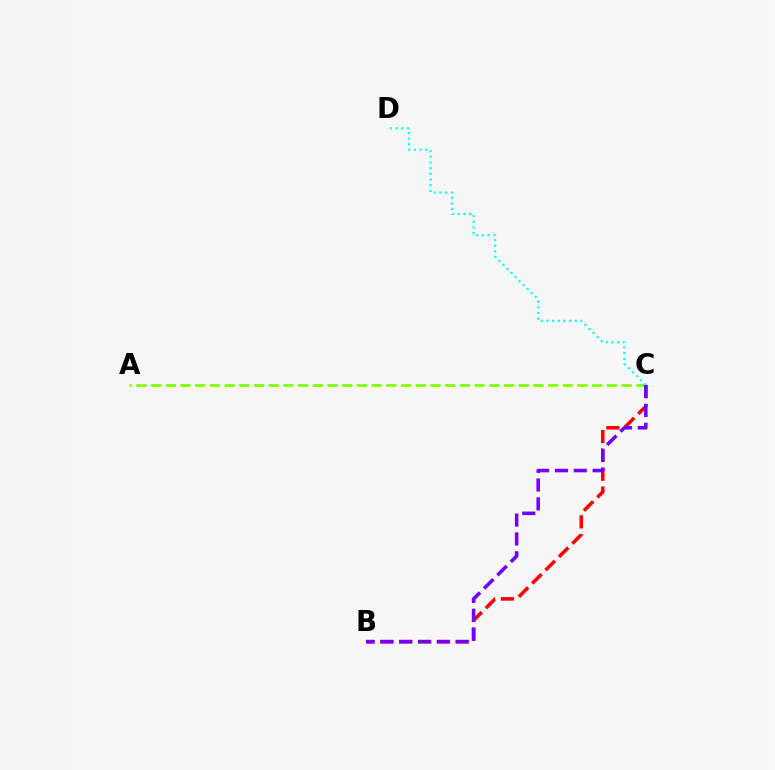{('B', 'C'): [{'color': '#ff0000', 'line_style': 'dashed', 'thickness': 2.56}, {'color': '#7200ff', 'line_style': 'dashed', 'thickness': 2.56}], ('A', 'C'): [{'color': '#84ff00', 'line_style': 'dashed', 'thickness': 2.0}], ('C', 'D'): [{'color': '#00fff6', 'line_style': 'dotted', 'thickness': 1.54}]}